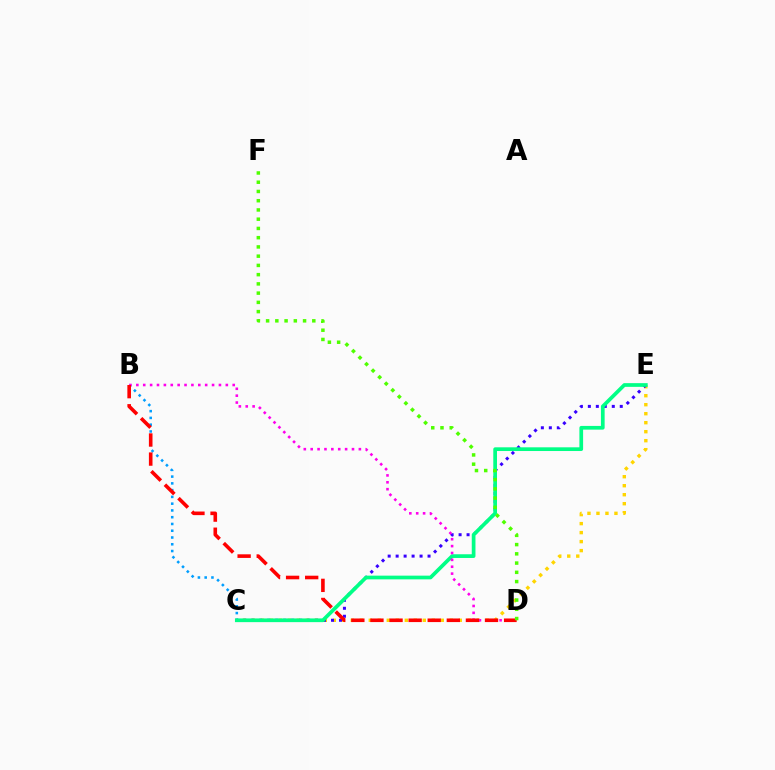{('B', 'C'): [{'color': '#009eff', 'line_style': 'dotted', 'thickness': 1.84}], ('C', 'E'): [{'color': '#ffd500', 'line_style': 'dotted', 'thickness': 2.44}, {'color': '#3700ff', 'line_style': 'dotted', 'thickness': 2.17}, {'color': '#00ff86', 'line_style': 'solid', 'thickness': 2.67}], ('B', 'D'): [{'color': '#ff00ed', 'line_style': 'dotted', 'thickness': 1.87}, {'color': '#ff0000', 'line_style': 'dashed', 'thickness': 2.59}], ('D', 'F'): [{'color': '#4fff00', 'line_style': 'dotted', 'thickness': 2.51}]}